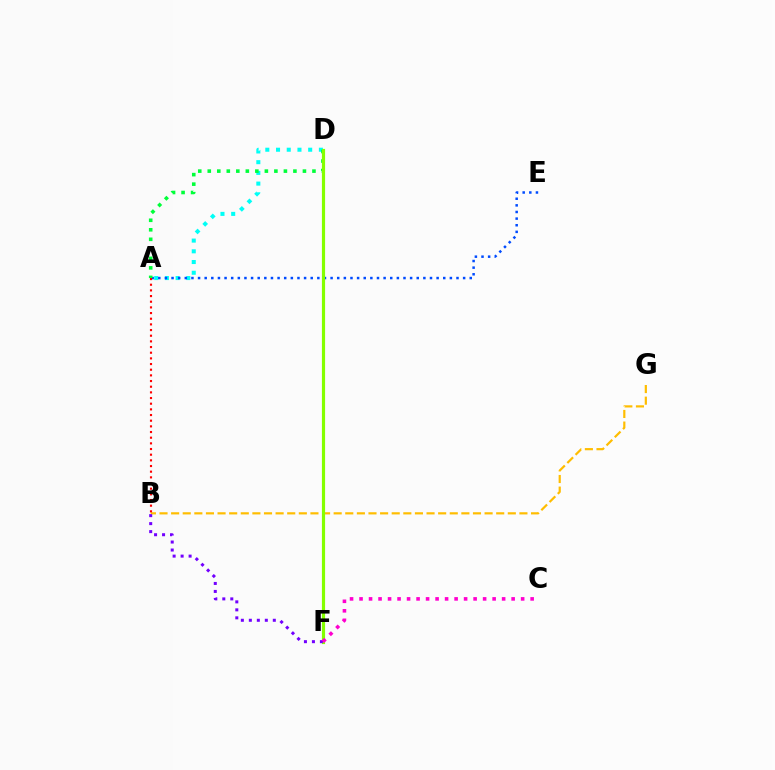{('A', 'D'): [{'color': '#00fff6', 'line_style': 'dotted', 'thickness': 2.91}, {'color': '#00ff39', 'line_style': 'dotted', 'thickness': 2.59}], ('B', 'G'): [{'color': '#ffbd00', 'line_style': 'dashed', 'thickness': 1.58}], ('A', 'E'): [{'color': '#004bff', 'line_style': 'dotted', 'thickness': 1.8}], ('A', 'B'): [{'color': '#ff0000', 'line_style': 'dotted', 'thickness': 1.54}], ('D', 'F'): [{'color': '#84ff00', 'line_style': 'solid', 'thickness': 2.29}], ('B', 'F'): [{'color': '#7200ff', 'line_style': 'dotted', 'thickness': 2.17}], ('C', 'F'): [{'color': '#ff00cf', 'line_style': 'dotted', 'thickness': 2.58}]}